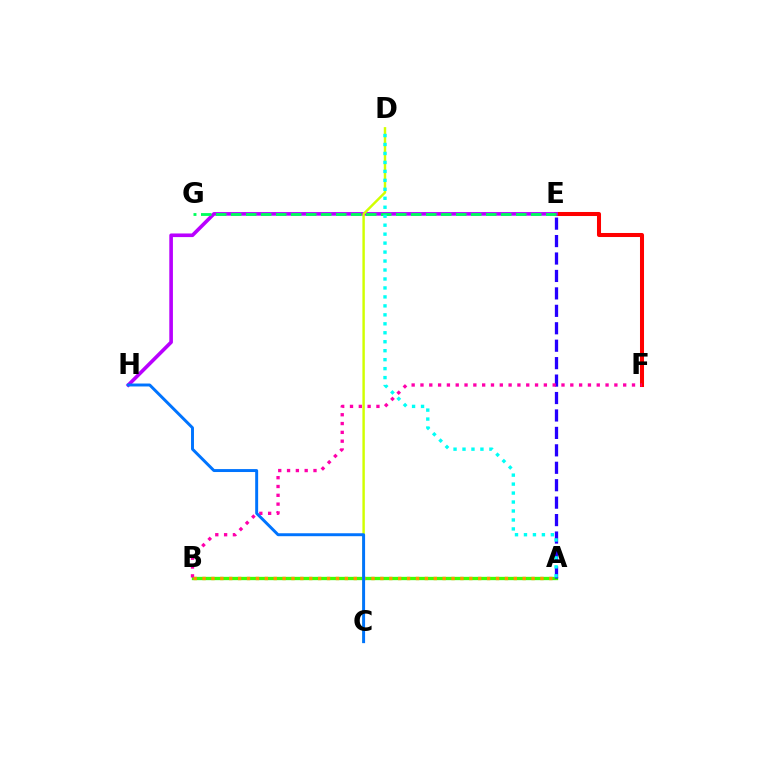{('A', 'B'): [{'color': '#3dff00', 'line_style': 'solid', 'thickness': 2.39}, {'color': '#ff9400', 'line_style': 'dotted', 'thickness': 2.42}], ('A', 'E'): [{'color': '#2500ff', 'line_style': 'dashed', 'thickness': 2.37}], ('E', 'F'): [{'color': '#ff0000', 'line_style': 'solid', 'thickness': 2.91}], ('B', 'F'): [{'color': '#ff00ac', 'line_style': 'dotted', 'thickness': 2.39}], ('E', 'H'): [{'color': '#b900ff', 'line_style': 'solid', 'thickness': 2.6}], ('C', 'D'): [{'color': '#d1ff00', 'line_style': 'solid', 'thickness': 1.75}], ('E', 'G'): [{'color': '#00ff5c', 'line_style': 'dashed', 'thickness': 2.04}], ('A', 'D'): [{'color': '#00fff6', 'line_style': 'dotted', 'thickness': 2.44}], ('C', 'H'): [{'color': '#0074ff', 'line_style': 'solid', 'thickness': 2.12}]}